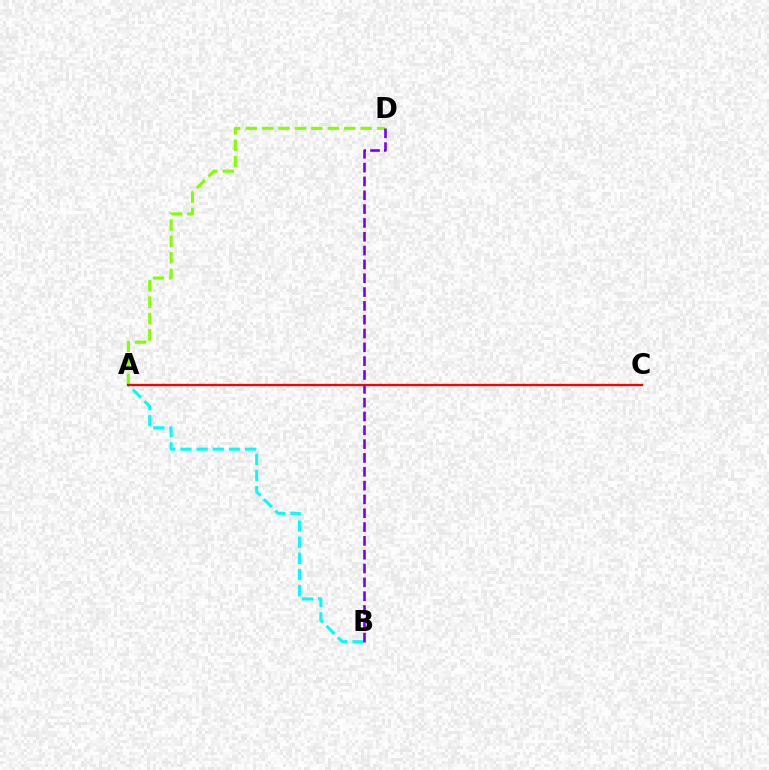{('A', 'B'): [{'color': '#00fff6', 'line_style': 'dashed', 'thickness': 2.2}], ('A', 'D'): [{'color': '#84ff00', 'line_style': 'dashed', 'thickness': 2.23}], ('B', 'D'): [{'color': '#7200ff', 'line_style': 'dashed', 'thickness': 1.88}], ('A', 'C'): [{'color': '#ff0000', 'line_style': 'solid', 'thickness': 1.66}]}